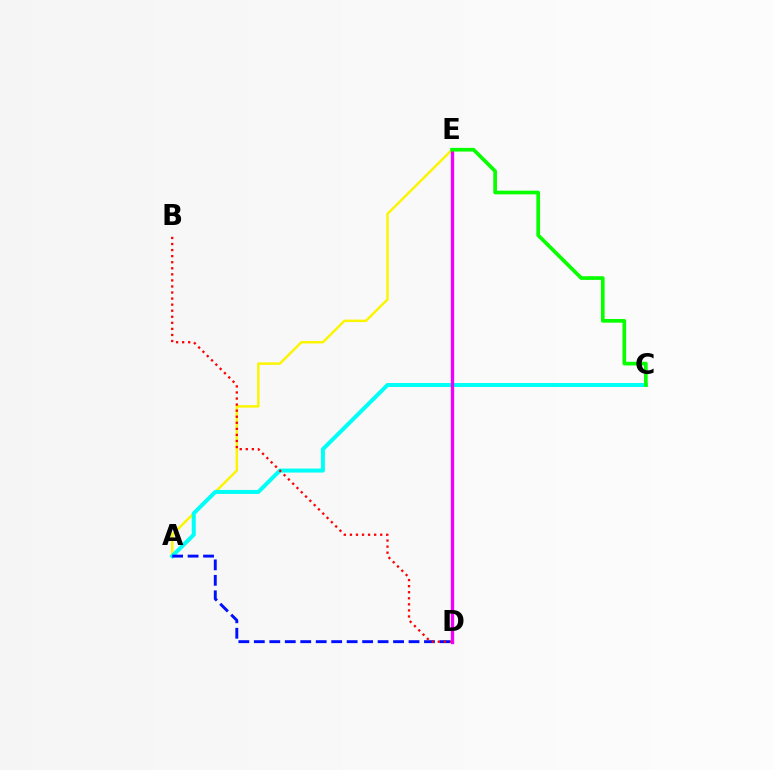{('A', 'E'): [{'color': '#fcf500', 'line_style': 'solid', 'thickness': 1.77}], ('A', 'C'): [{'color': '#00fff6', 'line_style': 'solid', 'thickness': 2.88}], ('A', 'D'): [{'color': '#0010ff', 'line_style': 'dashed', 'thickness': 2.1}], ('B', 'D'): [{'color': '#ff0000', 'line_style': 'dotted', 'thickness': 1.65}], ('D', 'E'): [{'color': '#ee00ff', 'line_style': 'solid', 'thickness': 2.39}], ('C', 'E'): [{'color': '#08ff00', 'line_style': 'solid', 'thickness': 2.65}]}